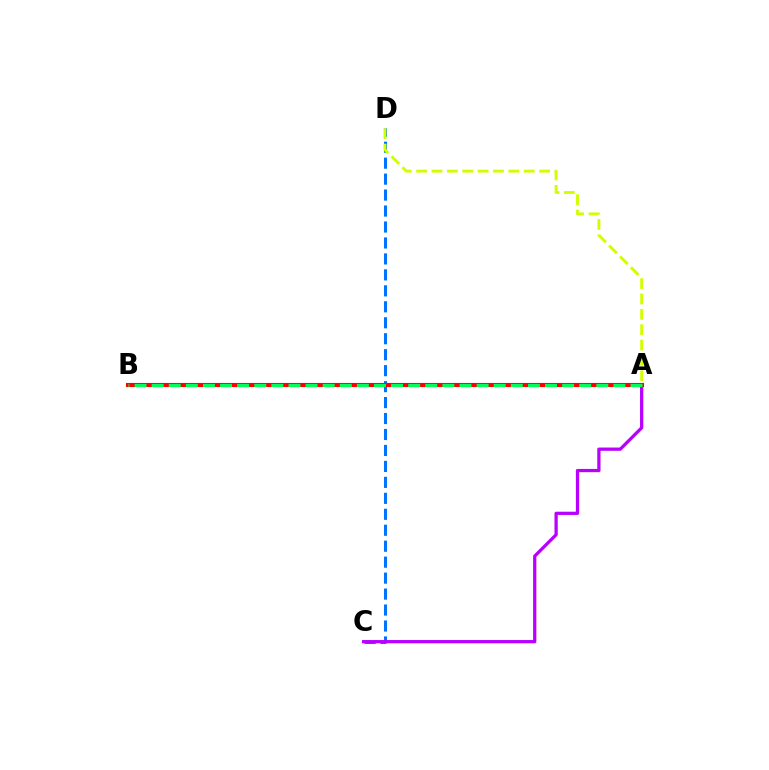{('C', 'D'): [{'color': '#0074ff', 'line_style': 'dashed', 'thickness': 2.17}], ('A', 'C'): [{'color': '#b900ff', 'line_style': 'solid', 'thickness': 2.34}], ('A', 'B'): [{'color': '#ff0000', 'line_style': 'solid', 'thickness': 2.96}, {'color': '#00ff5c', 'line_style': 'dashed', 'thickness': 2.32}], ('A', 'D'): [{'color': '#d1ff00', 'line_style': 'dashed', 'thickness': 2.09}]}